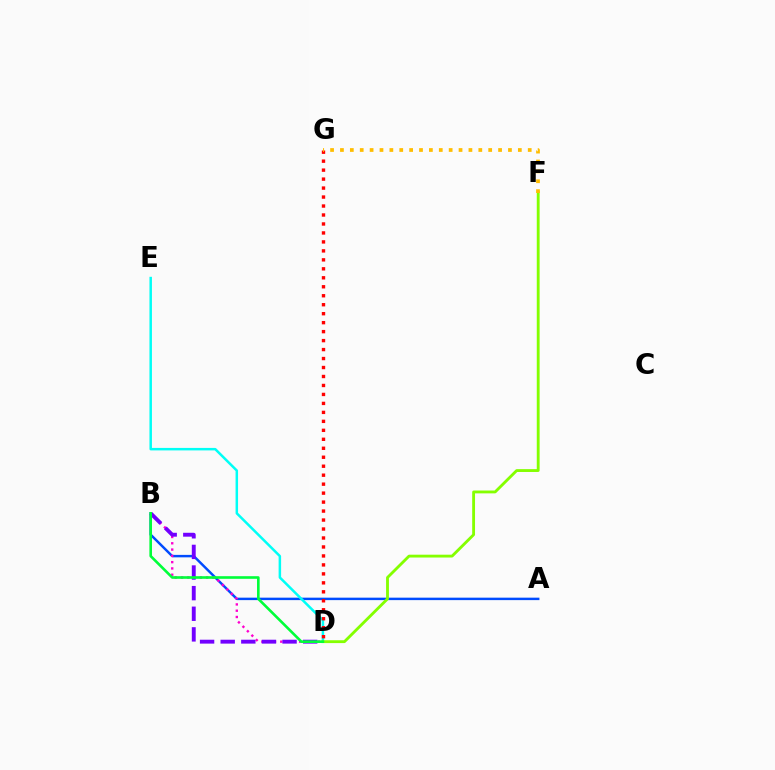{('A', 'B'): [{'color': '#004bff', 'line_style': 'solid', 'thickness': 1.77}], ('D', 'E'): [{'color': '#00fff6', 'line_style': 'solid', 'thickness': 1.8}], ('D', 'F'): [{'color': '#84ff00', 'line_style': 'solid', 'thickness': 2.05}], ('B', 'D'): [{'color': '#ff00cf', 'line_style': 'dotted', 'thickness': 1.71}, {'color': '#7200ff', 'line_style': 'dashed', 'thickness': 2.8}, {'color': '#00ff39', 'line_style': 'solid', 'thickness': 1.89}], ('D', 'G'): [{'color': '#ff0000', 'line_style': 'dotted', 'thickness': 2.44}], ('F', 'G'): [{'color': '#ffbd00', 'line_style': 'dotted', 'thickness': 2.69}]}